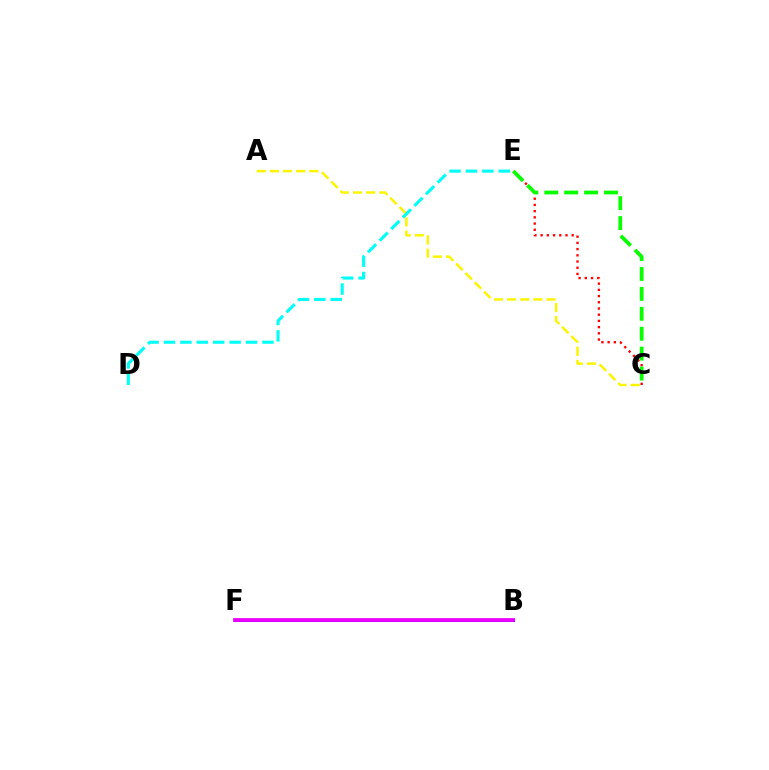{('B', 'F'): [{'color': '#0010ff', 'line_style': 'solid', 'thickness': 2.19}, {'color': '#ee00ff', 'line_style': 'solid', 'thickness': 2.74}], ('C', 'E'): [{'color': '#ff0000', 'line_style': 'dotted', 'thickness': 1.69}, {'color': '#08ff00', 'line_style': 'dashed', 'thickness': 2.71}], ('A', 'C'): [{'color': '#fcf500', 'line_style': 'dashed', 'thickness': 1.79}], ('D', 'E'): [{'color': '#00fff6', 'line_style': 'dashed', 'thickness': 2.23}]}